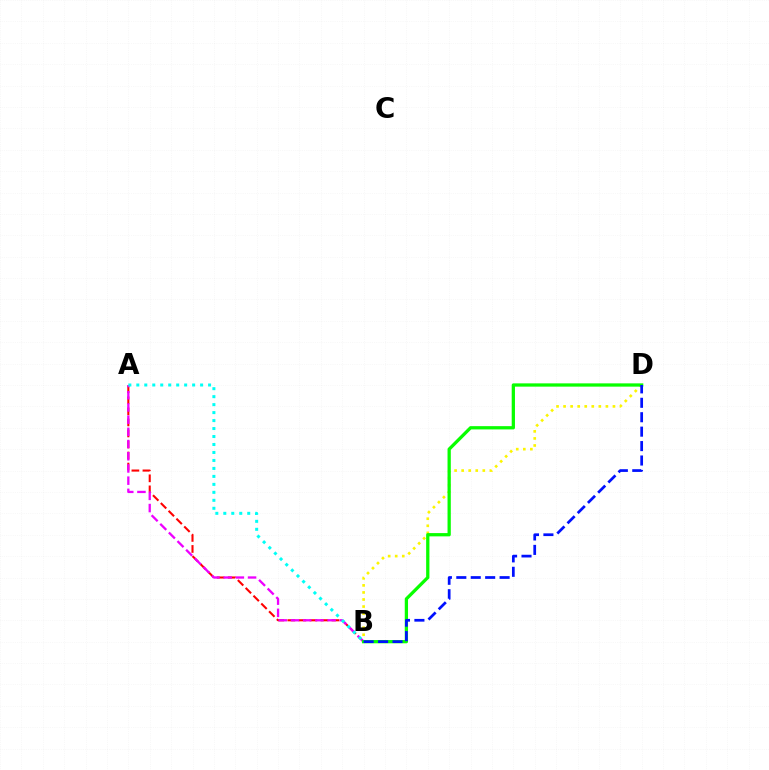{('B', 'D'): [{'color': '#fcf500', 'line_style': 'dotted', 'thickness': 1.92}, {'color': '#08ff00', 'line_style': 'solid', 'thickness': 2.35}, {'color': '#0010ff', 'line_style': 'dashed', 'thickness': 1.96}], ('A', 'B'): [{'color': '#ff0000', 'line_style': 'dashed', 'thickness': 1.5}, {'color': '#ee00ff', 'line_style': 'dashed', 'thickness': 1.66}, {'color': '#00fff6', 'line_style': 'dotted', 'thickness': 2.17}]}